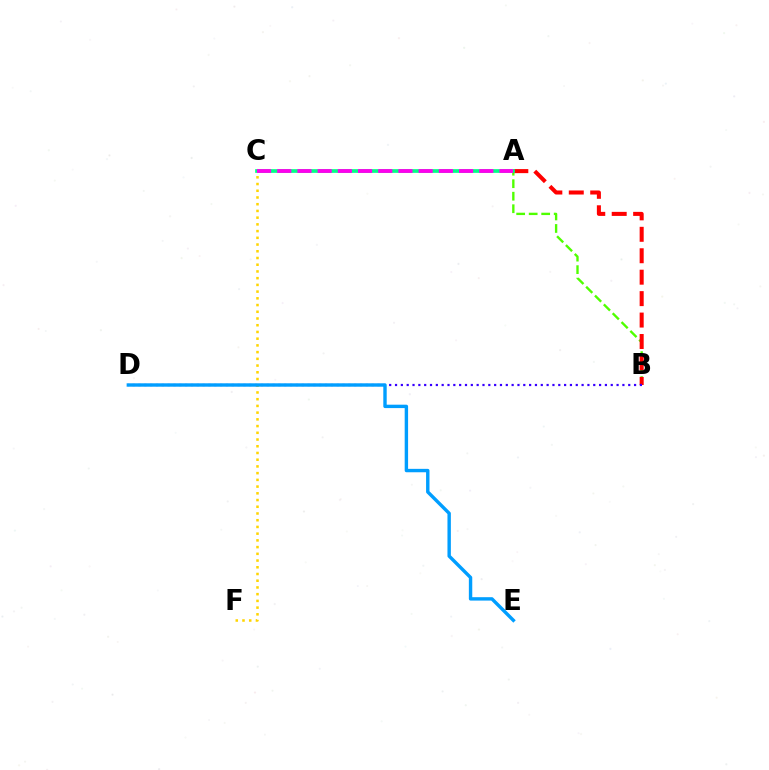{('A', 'B'): [{'color': '#4fff00', 'line_style': 'dashed', 'thickness': 1.7}, {'color': '#ff0000', 'line_style': 'dashed', 'thickness': 2.91}], ('C', 'F'): [{'color': '#ffd500', 'line_style': 'dotted', 'thickness': 1.83}], ('A', 'C'): [{'color': '#00ff86', 'line_style': 'solid', 'thickness': 2.66}, {'color': '#ff00ed', 'line_style': 'dashed', 'thickness': 2.74}], ('B', 'D'): [{'color': '#3700ff', 'line_style': 'dotted', 'thickness': 1.58}], ('D', 'E'): [{'color': '#009eff', 'line_style': 'solid', 'thickness': 2.45}]}